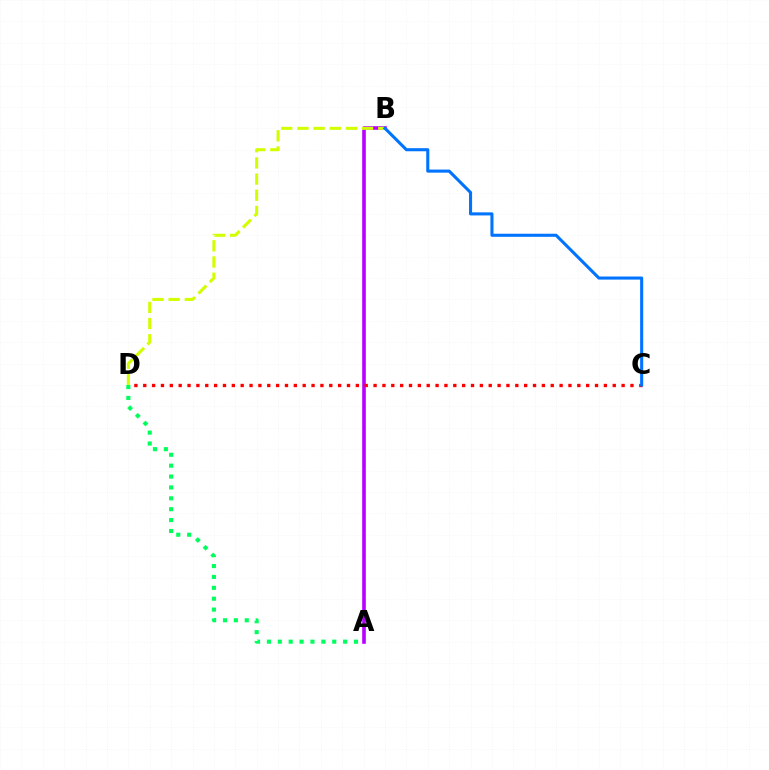{('A', 'B'): [{'color': '#b900ff', 'line_style': 'solid', 'thickness': 2.6}], ('C', 'D'): [{'color': '#ff0000', 'line_style': 'dotted', 'thickness': 2.41}], ('B', 'D'): [{'color': '#d1ff00', 'line_style': 'dashed', 'thickness': 2.2}], ('A', 'D'): [{'color': '#00ff5c', 'line_style': 'dotted', 'thickness': 2.96}], ('B', 'C'): [{'color': '#0074ff', 'line_style': 'solid', 'thickness': 2.22}]}